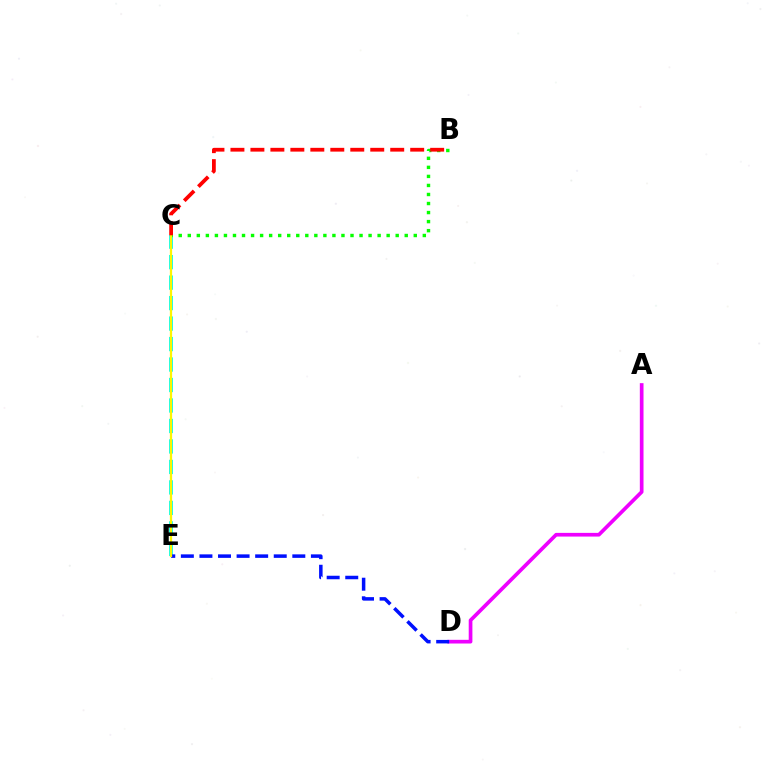{('A', 'D'): [{'color': '#ee00ff', 'line_style': 'solid', 'thickness': 2.65}], ('C', 'E'): [{'color': '#00fff6', 'line_style': 'dashed', 'thickness': 2.78}, {'color': '#fcf500', 'line_style': 'solid', 'thickness': 1.61}], ('B', 'C'): [{'color': '#08ff00', 'line_style': 'dotted', 'thickness': 2.46}, {'color': '#ff0000', 'line_style': 'dashed', 'thickness': 2.71}], ('D', 'E'): [{'color': '#0010ff', 'line_style': 'dashed', 'thickness': 2.52}]}